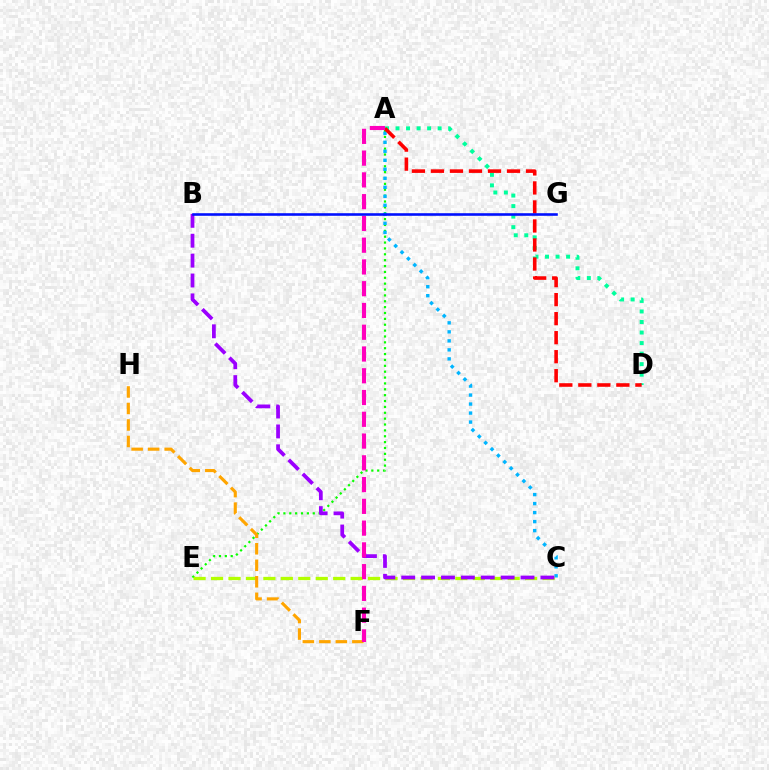{('A', 'E'): [{'color': '#08ff00', 'line_style': 'dotted', 'thickness': 1.59}], ('A', 'C'): [{'color': '#00b5ff', 'line_style': 'dotted', 'thickness': 2.45}], ('C', 'E'): [{'color': '#b3ff00', 'line_style': 'dashed', 'thickness': 2.37}], ('F', 'H'): [{'color': '#ffa500', 'line_style': 'dashed', 'thickness': 2.24}], ('B', 'C'): [{'color': '#9b00ff', 'line_style': 'dashed', 'thickness': 2.7}], ('A', 'D'): [{'color': '#00ff9d', 'line_style': 'dotted', 'thickness': 2.86}, {'color': '#ff0000', 'line_style': 'dashed', 'thickness': 2.58}], ('A', 'F'): [{'color': '#ff00bd', 'line_style': 'dashed', 'thickness': 2.96}], ('B', 'G'): [{'color': '#0010ff', 'line_style': 'solid', 'thickness': 1.87}]}